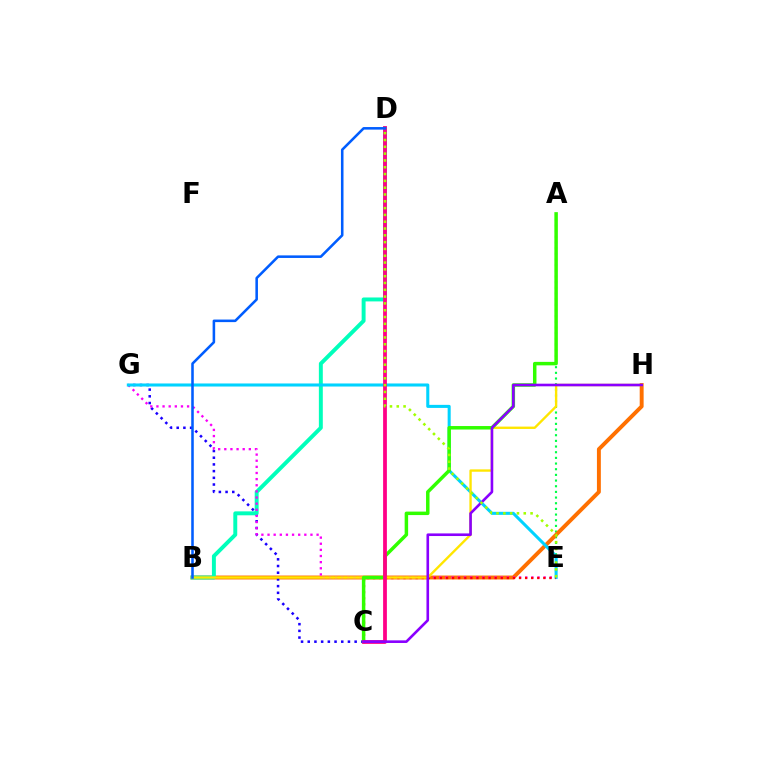{('A', 'E'): [{'color': '#00ff45', 'line_style': 'dotted', 'thickness': 1.54}], ('B', 'H'): [{'color': '#ff7000', 'line_style': 'solid', 'thickness': 2.82}, {'color': '#ffe600', 'line_style': 'solid', 'thickness': 1.7}], ('C', 'G'): [{'color': '#1900ff', 'line_style': 'dotted', 'thickness': 1.82}], ('B', 'D'): [{'color': '#00ffbb', 'line_style': 'solid', 'thickness': 2.83}, {'color': '#005dff', 'line_style': 'solid', 'thickness': 1.84}], ('E', 'G'): [{'color': '#fa00f9', 'line_style': 'dotted', 'thickness': 1.67}, {'color': '#00d3ff', 'line_style': 'solid', 'thickness': 2.2}], ('C', 'E'): [{'color': '#ff0000', 'line_style': 'dotted', 'thickness': 1.65}], ('A', 'C'): [{'color': '#31ff00', 'line_style': 'solid', 'thickness': 2.51}], ('C', 'D'): [{'color': '#ff0088', 'line_style': 'solid', 'thickness': 2.72}], ('C', 'H'): [{'color': '#8a00ff', 'line_style': 'solid', 'thickness': 1.88}], ('D', 'E'): [{'color': '#a2ff00', 'line_style': 'dotted', 'thickness': 1.85}]}